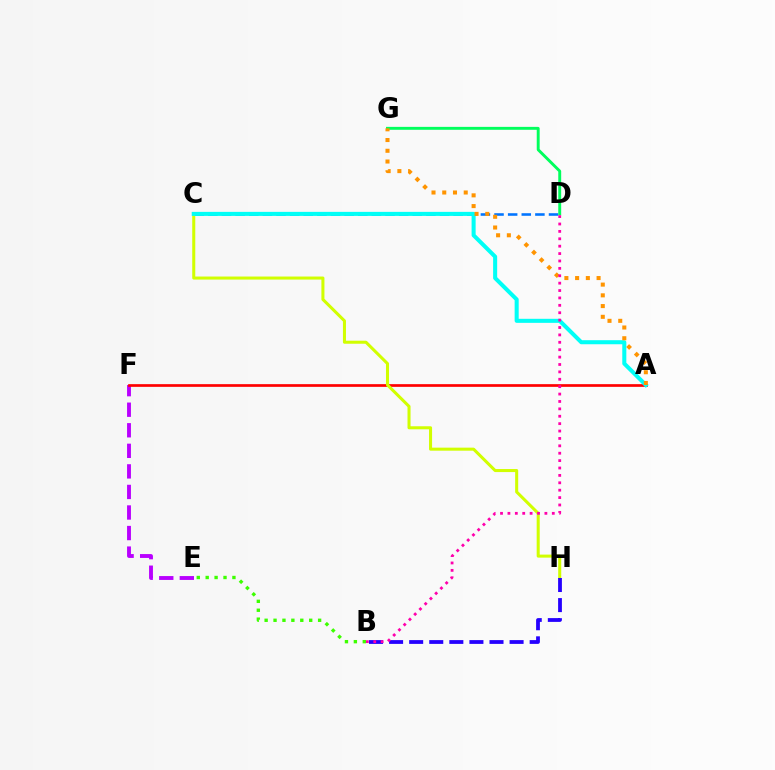{('C', 'D'): [{'color': '#0074ff', 'line_style': 'dashed', 'thickness': 1.85}], ('E', 'F'): [{'color': '#b900ff', 'line_style': 'dashed', 'thickness': 2.79}], ('B', 'E'): [{'color': '#3dff00', 'line_style': 'dotted', 'thickness': 2.42}], ('A', 'F'): [{'color': '#ff0000', 'line_style': 'solid', 'thickness': 1.94}], ('D', 'G'): [{'color': '#00ff5c', 'line_style': 'solid', 'thickness': 2.1}], ('C', 'H'): [{'color': '#d1ff00', 'line_style': 'solid', 'thickness': 2.19}], ('B', 'H'): [{'color': '#2500ff', 'line_style': 'dashed', 'thickness': 2.73}], ('A', 'C'): [{'color': '#00fff6', 'line_style': 'solid', 'thickness': 2.91}], ('A', 'G'): [{'color': '#ff9400', 'line_style': 'dotted', 'thickness': 2.92}], ('B', 'D'): [{'color': '#ff00ac', 'line_style': 'dotted', 'thickness': 2.01}]}